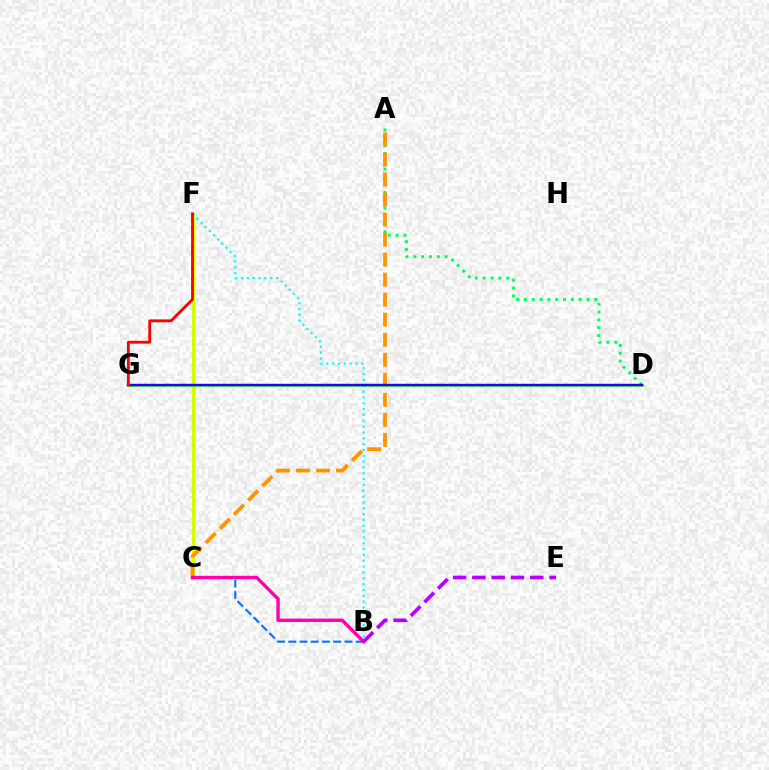{('C', 'F'): [{'color': '#d1ff00', 'line_style': 'solid', 'thickness': 2.29}], ('A', 'D'): [{'color': '#00ff5c', 'line_style': 'dotted', 'thickness': 2.13}], ('B', 'C'): [{'color': '#0074ff', 'line_style': 'dashed', 'thickness': 1.53}, {'color': '#ff00ac', 'line_style': 'solid', 'thickness': 2.43}], ('A', 'C'): [{'color': '#ff9400', 'line_style': 'dashed', 'thickness': 2.72}], ('D', 'G'): [{'color': '#3dff00', 'line_style': 'solid', 'thickness': 1.94}, {'color': '#2500ff', 'line_style': 'solid', 'thickness': 1.75}], ('B', 'F'): [{'color': '#00fff6', 'line_style': 'dotted', 'thickness': 1.59}], ('B', 'E'): [{'color': '#b900ff', 'line_style': 'dashed', 'thickness': 2.62}], ('F', 'G'): [{'color': '#ff0000', 'line_style': 'solid', 'thickness': 2.04}]}